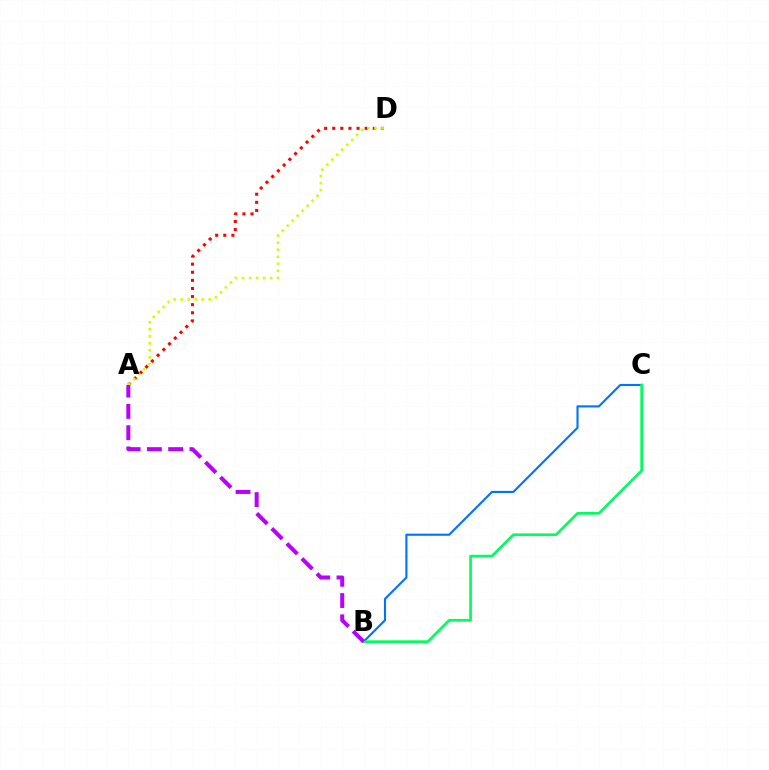{('A', 'D'): [{'color': '#ff0000', 'line_style': 'dotted', 'thickness': 2.2}, {'color': '#d1ff00', 'line_style': 'dotted', 'thickness': 1.91}], ('B', 'C'): [{'color': '#0074ff', 'line_style': 'solid', 'thickness': 1.53}, {'color': '#00ff5c', 'line_style': 'solid', 'thickness': 1.94}], ('A', 'B'): [{'color': '#b900ff', 'line_style': 'dashed', 'thickness': 2.89}]}